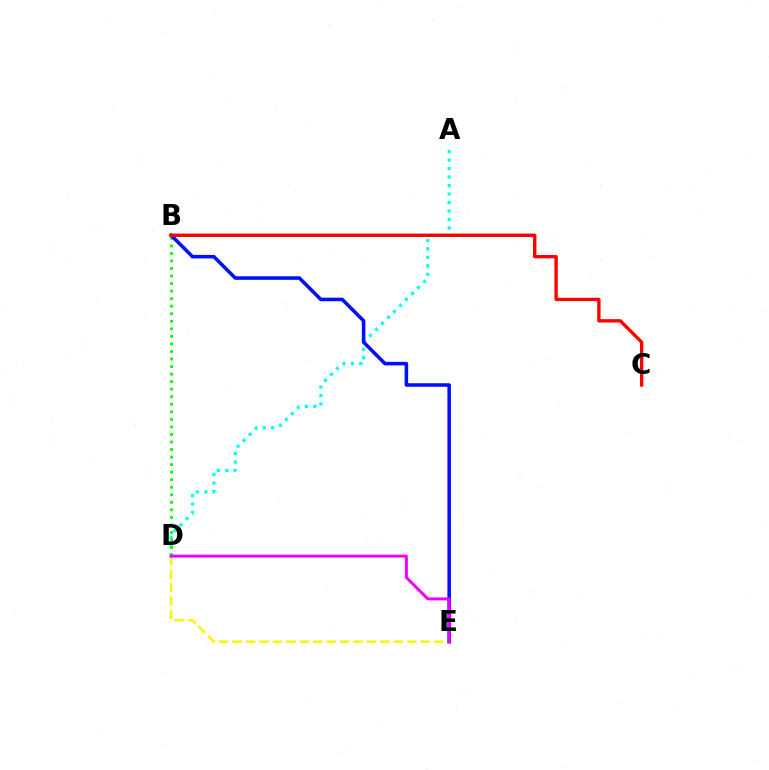{('A', 'D'): [{'color': '#00fff6', 'line_style': 'dotted', 'thickness': 2.3}], ('D', 'E'): [{'color': '#fcf500', 'line_style': 'dashed', 'thickness': 1.83}, {'color': '#ee00ff', 'line_style': 'solid', 'thickness': 2.13}], ('B', 'D'): [{'color': '#08ff00', 'line_style': 'dotted', 'thickness': 2.05}], ('B', 'E'): [{'color': '#0010ff', 'line_style': 'solid', 'thickness': 2.55}], ('B', 'C'): [{'color': '#ff0000', 'line_style': 'solid', 'thickness': 2.42}]}